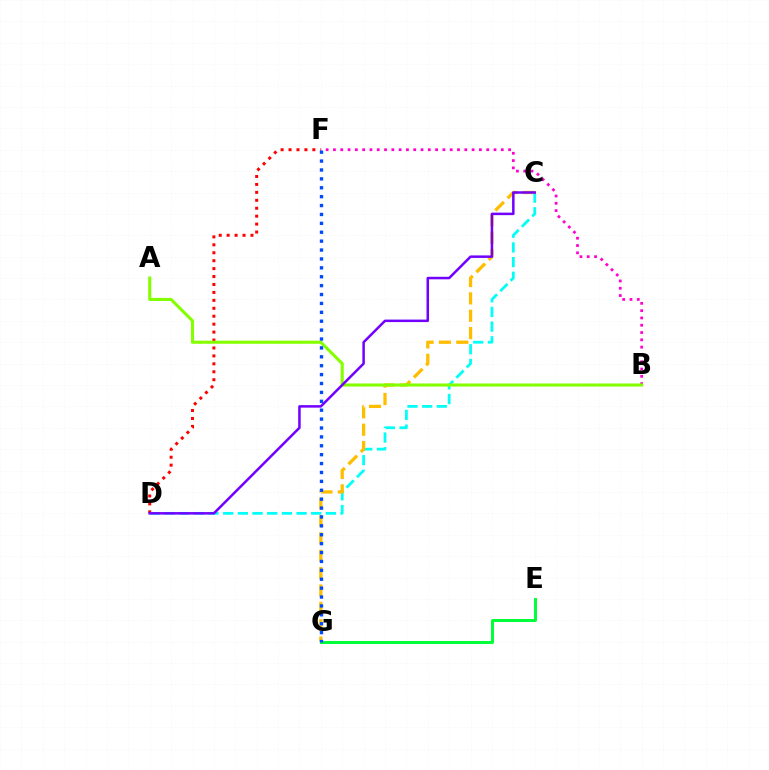{('D', 'F'): [{'color': '#ff0000', 'line_style': 'dotted', 'thickness': 2.16}], ('C', 'D'): [{'color': '#00fff6', 'line_style': 'dashed', 'thickness': 1.99}, {'color': '#7200ff', 'line_style': 'solid', 'thickness': 1.8}], ('C', 'G'): [{'color': '#ffbd00', 'line_style': 'dashed', 'thickness': 2.36}], ('B', 'F'): [{'color': '#ff00cf', 'line_style': 'dotted', 'thickness': 1.98}], ('A', 'B'): [{'color': '#84ff00', 'line_style': 'solid', 'thickness': 2.22}], ('E', 'G'): [{'color': '#00ff39', 'line_style': 'solid', 'thickness': 2.14}], ('F', 'G'): [{'color': '#004bff', 'line_style': 'dotted', 'thickness': 2.42}]}